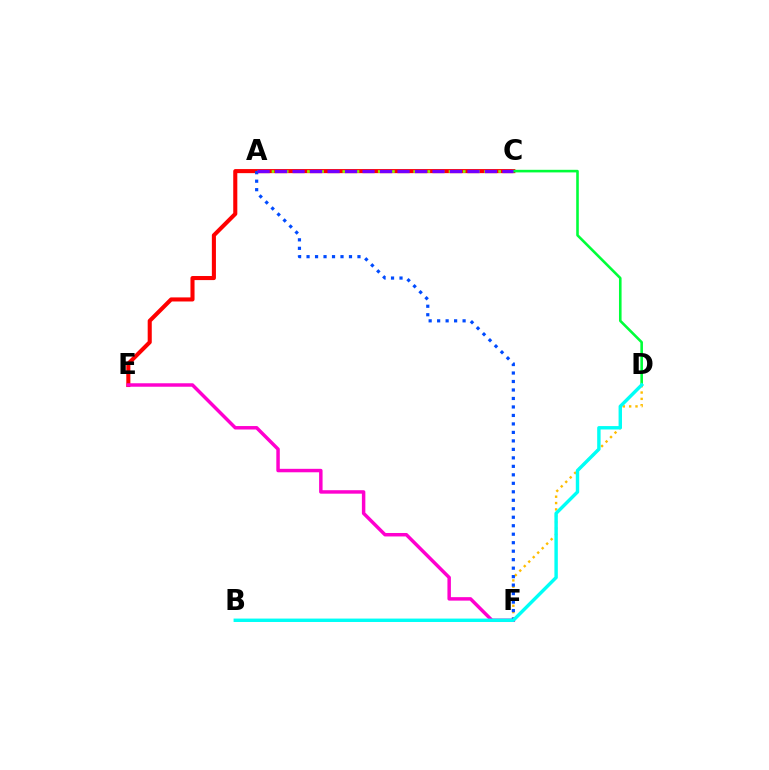{('C', 'E'): [{'color': '#ff0000', 'line_style': 'solid', 'thickness': 2.94}], ('A', 'C'): [{'color': '#84ff00', 'line_style': 'dotted', 'thickness': 1.92}, {'color': '#7200ff', 'line_style': 'dashed', 'thickness': 2.38}], ('C', 'D'): [{'color': '#00ff39', 'line_style': 'solid', 'thickness': 1.87}], ('D', 'F'): [{'color': '#ffbd00', 'line_style': 'dotted', 'thickness': 1.72}], ('E', 'F'): [{'color': '#ff00cf', 'line_style': 'solid', 'thickness': 2.49}], ('A', 'F'): [{'color': '#004bff', 'line_style': 'dotted', 'thickness': 2.31}], ('B', 'D'): [{'color': '#00fff6', 'line_style': 'solid', 'thickness': 2.46}]}